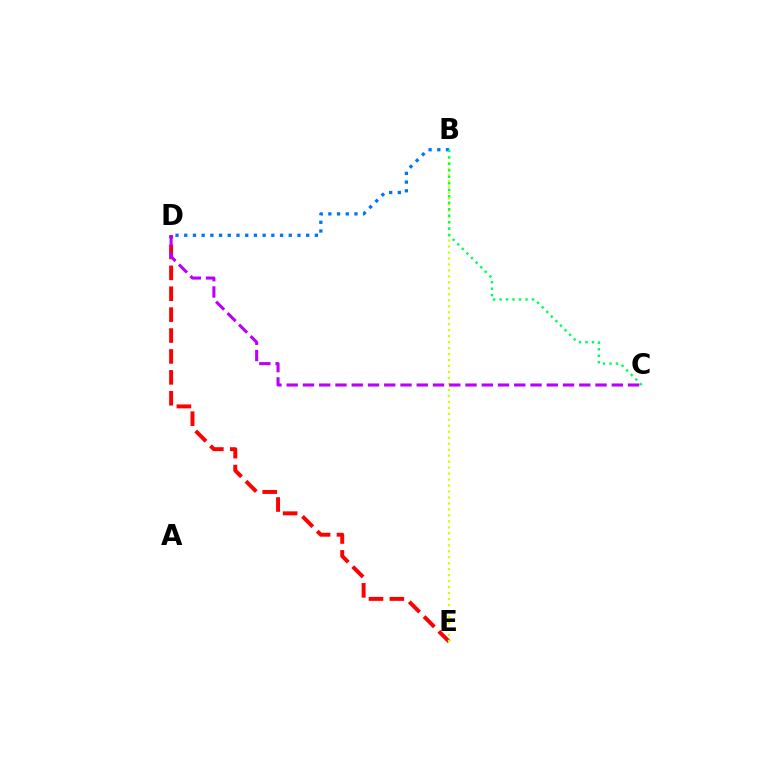{('D', 'E'): [{'color': '#ff0000', 'line_style': 'dashed', 'thickness': 2.84}], ('B', 'D'): [{'color': '#0074ff', 'line_style': 'dotted', 'thickness': 2.37}], ('B', 'E'): [{'color': '#d1ff00', 'line_style': 'dotted', 'thickness': 1.62}], ('B', 'C'): [{'color': '#00ff5c', 'line_style': 'dotted', 'thickness': 1.76}], ('C', 'D'): [{'color': '#b900ff', 'line_style': 'dashed', 'thickness': 2.21}]}